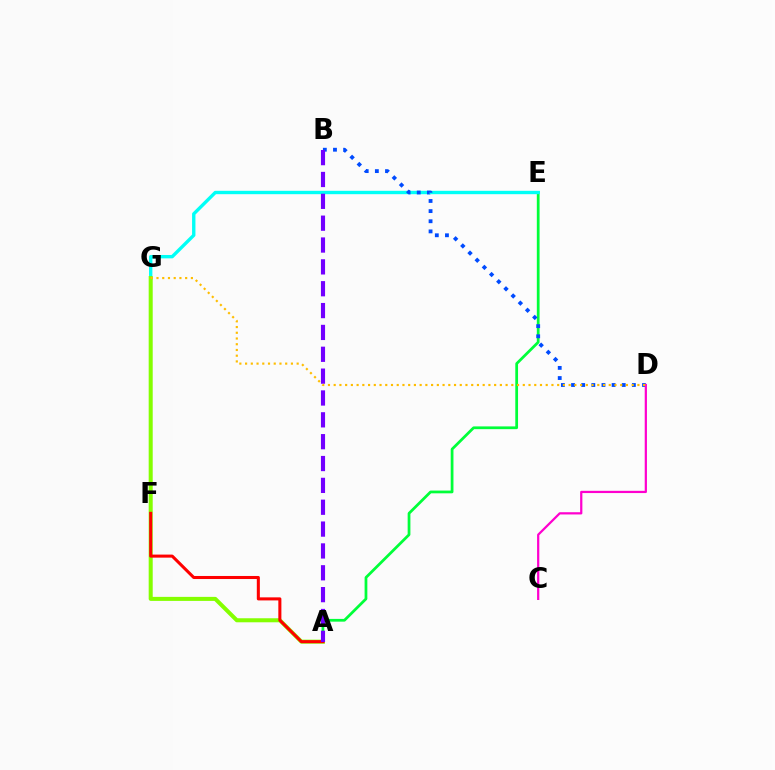{('A', 'E'): [{'color': '#00ff39', 'line_style': 'solid', 'thickness': 1.98}], ('E', 'G'): [{'color': '#00fff6', 'line_style': 'solid', 'thickness': 2.42}], ('A', 'G'): [{'color': '#84ff00', 'line_style': 'solid', 'thickness': 2.9}], ('B', 'D'): [{'color': '#004bff', 'line_style': 'dotted', 'thickness': 2.76}], ('A', 'F'): [{'color': '#ff0000', 'line_style': 'solid', 'thickness': 2.2}], ('C', 'D'): [{'color': '#ff00cf', 'line_style': 'solid', 'thickness': 1.61}], ('A', 'B'): [{'color': '#7200ff', 'line_style': 'dashed', 'thickness': 2.97}], ('D', 'G'): [{'color': '#ffbd00', 'line_style': 'dotted', 'thickness': 1.56}]}